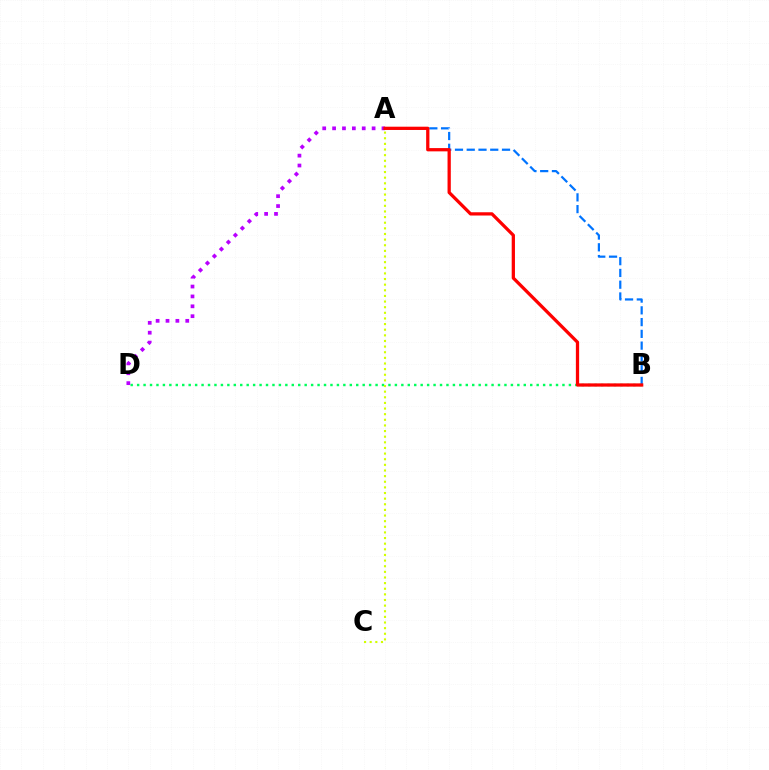{('B', 'D'): [{'color': '#00ff5c', 'line_style': 'dotted', 'thickness': 1.75}], ('A', 'D'): [{'color': '#b900ff', 'line_style': 'dotted', 'thickness': 2.68}], ('A', 'C'): [{'color': '#d1ff00', 'line_style': 'dotted', 'thickness': 1.53}], ('A', 'B'): [{'color': '#0074ff', 'line_style': 'dashed', 'thickness': 1.6}, {'color': '#ff0000', 'line_style': 'solid', 'thickness': 2.35}]}